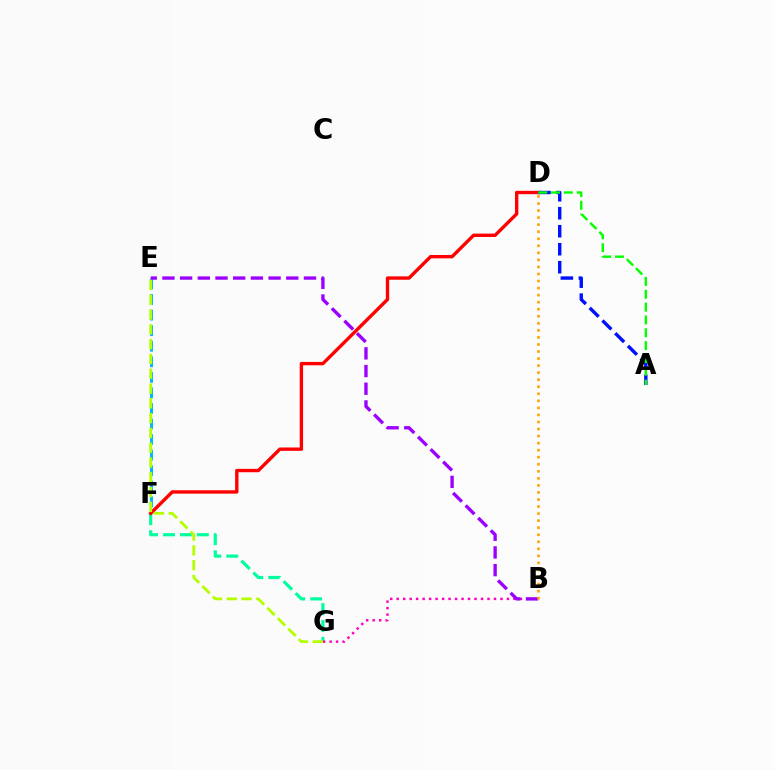{('F', 'G'): [{'color': '#00ff9d', 'line_style': 'dashed', 'thickness': 2.3}], ('B', 'G'): [{'color': '#ff00bd', 'line_style': 'dotted', 'thickness': 1.76}], ('E', 'F'): [{'color': '#00b5ff', 'line_style': 'dashed', 'thickness': 2.11}], ('B', 'E'): [{'color': '#9b00ff', 'line_style': 'dashed', 'thickness': 2.4}], ('B', 'D'): [{'color': '#ffa500', 'line_style': 'dotted', 'thickness': 1.91}], ('D', 'F'): [{'color': '#ff0000', 'line_style': 'solid', 'thickness': 2.42}], ('E', 'G'): [{'color': '#b3ff00', 'line_style': 'dashed', 'thickness': 2.01}], ('A', 'D'): [{'color': '#0010ff', 'line_style': 'dashed', 'thickness': 2.44}, {'color': '#08ff00', 'line_style': 'dashed', 'thickness': 1.74}]}